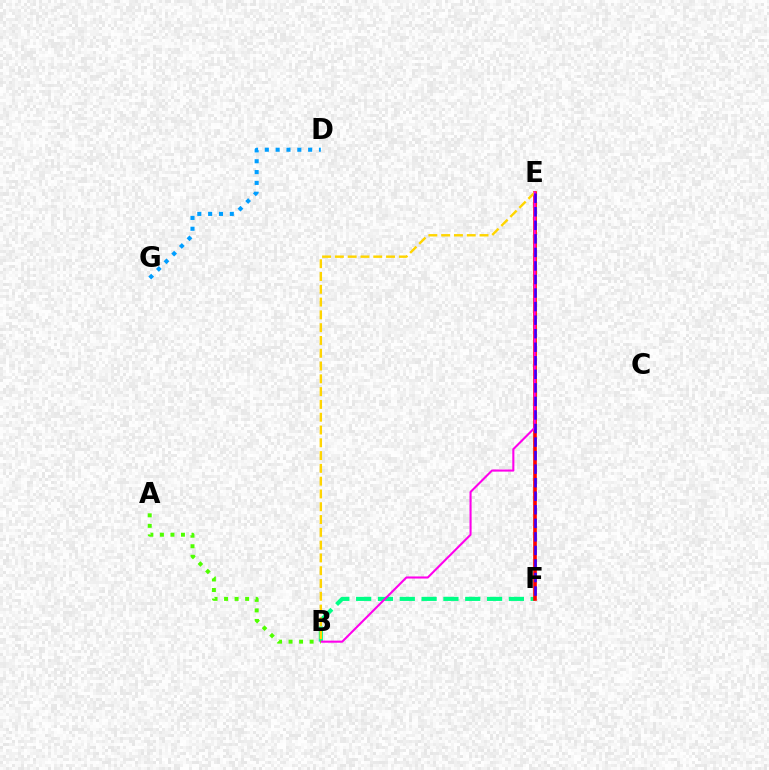{('B', 'F'): [{'color': '#00ff86', 'line_style': 'dashed', 'thickness': 2.96}], ('E', 'F'): [{'color': '#ff0000', 'line_style': 'solid', 'thickness': 2.62}, {'color': '#3700ff', 'line_style': 'dashed', 'thickness': 1.84}], ('D', 'G'): [{'color': '#009eff', 'line_style': 'dotted', 'thickness': 2.94}], ('B', 'E'): [{'color': '#ffd500', 'line_style': 'dashed', 'thickness': 1.74}, {'color': '#ff00ed', 'line_style': 'solid', 'thickness': 1.51}], ('A', 'B'): [{'color': '#4fff00', 'line_style': 'dotted', 'thickness': 2.86}]}